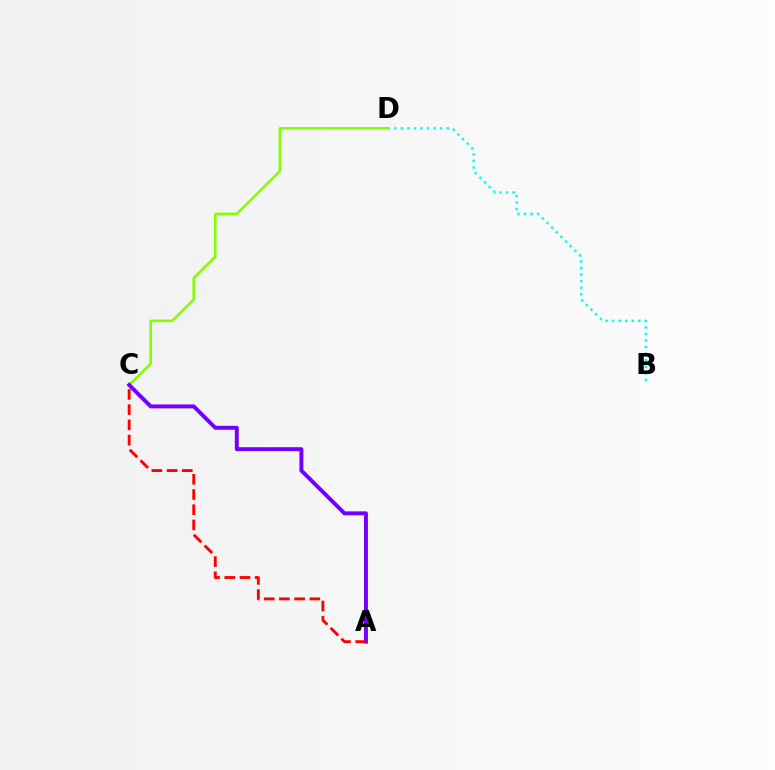{('B', 'D'): [{'color': '#00fff6', 'line_style': 'dotted', 'thickness': 1.78}], ('C', 'D'): [{'color': '#84ff00', 'line_style': 'solid', 'thickness': 1.86}], ('A', 'C'): [{'color': '#7200ff', 'line_style': 'solid', 'thickness': 2.83}, {'color': '#ff0000', 'line_style': 'dashed', 'thickness': 2.07}]}